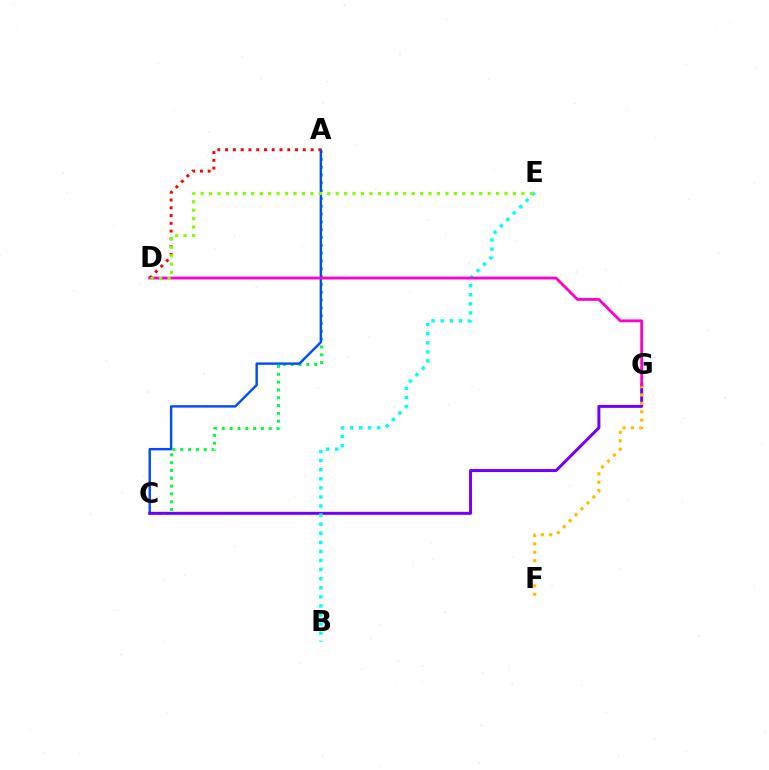{('A', 'C'): [{'color': '#00ff39', 'line_style': 'dotted', 'thickness': 2.12}, {'color': '#004bff', 'line_style': 'solid', 'thickness': 1.73}], ('C', 'G'): [{'color': '#7200ff', 'line_style': 'solid', 'thickness': 2.15}], ('B', 'E'): [{'color': '#00fff6', 'line_style': 'dotted', 'thickness': 2.47}], ('A', 'D'): [{'color': '#ff0000', 'line_style': 'dotted', 'thickness': 2.11}], ('F', 'G'): [{'color': '#ffbd00', 'line_style': 'dotted', 'thickness': 2.28}], ('D', 'G'): [{'color': '#ff00cf', 'line_style': 'solid', 'thickness': 2.03}], ('D', 'E'): [{'color': '#84ff00', 'line_style': 'dotted', 'thickness': 2.29}]}